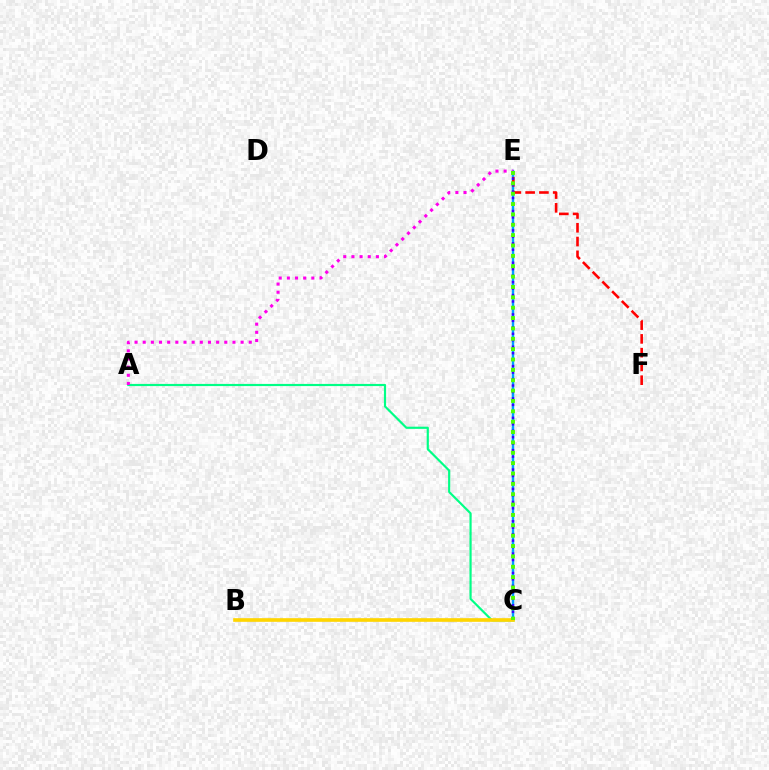{('C', 'E'): [{'color': '#009eff', 'line_style': 'solid', 'thickness': 1.76}, {'color': '#3700ff', 'line_style': 'dotted', 'thickness': 1.76}, {'color': '#4fff00', 'line_style': 'dotted', 'thickness': 2.82}], ('A', 'C'): [{'color': '#00ff86', 'line_style': 'solid', 'thickness': 1.56}], ('B', 'C'): [{'color': '#ffd500', 'line_style': 'solid', 'thickness': 2.62}], ('E', 'F'): [{'color': '#ff0000', 'line_style': 'dashed', 'thickness': 1.87}], ('A', 'E'): [{'color': '#ff00ed', 'line_style': 'dotted', 'thickness': 2.22}]}